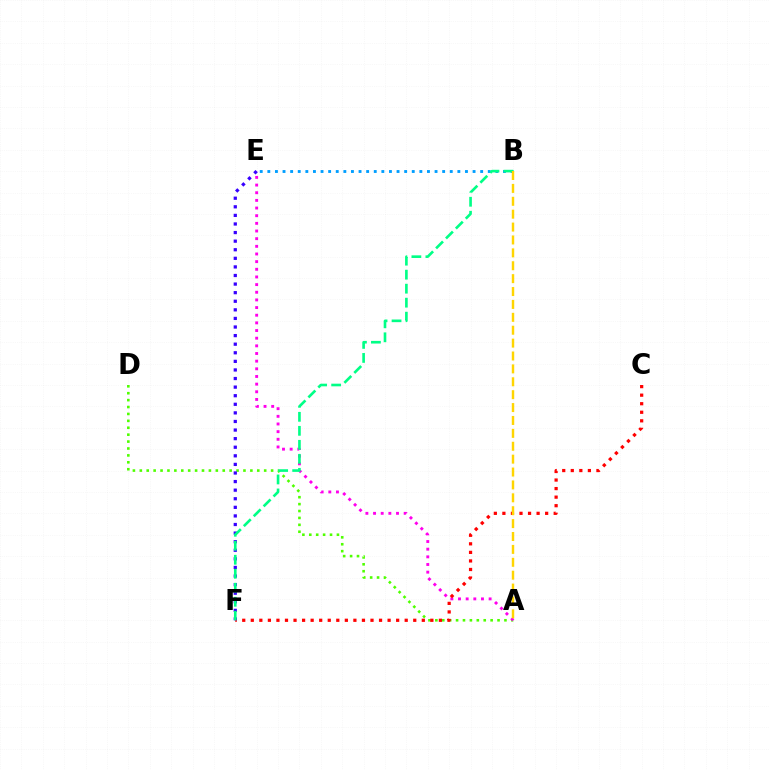{('B', 'E'): [{'color': '#009eff', 'line_style': 'dotted', 'thickness': 2.07}], ('A', 'D'): [{'color': '#4fff00', 'line_style': 'dotted', 'thickness': 1.88}], ('A', 'E'): [{'color': '#ff00ed', 'line_style': 'dotted', 'thickness': 2.08}], ('C', 'F'): [{'color': '#ff0000', 'line_style': 'dotted', 'thickness': 2.32}], ('E', 'F'): [{'color': '#3700ff', 'line_style': 'dotted', 'thickness': 2.33}], ('B', 'F'): [{'color': '#00ff86', 'line_style': 'dashed', 'thickness': 1.9}], ('A', 'B'): [{'color': '#ffd500', 'line_style': 'dashed', 'thickness': 1.75}]}